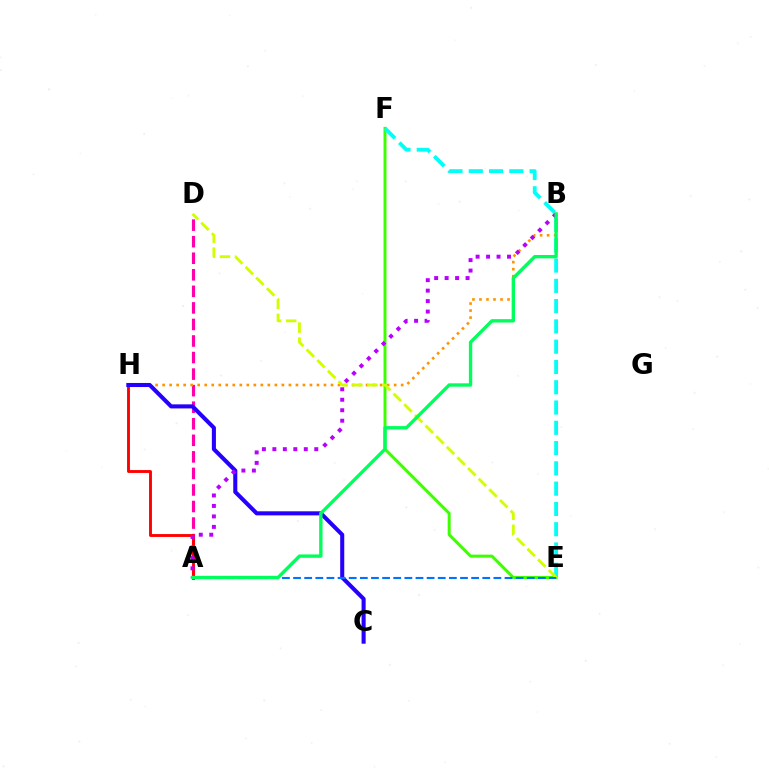{('E', 'F'): [{'color': '#3dff00', 'line_style': 'solid', 'thickness': 2.13}, {'color': '#00fff6', 'line_style': 'dashed', 'thickness': 2.76}], ('A', 'D'): [{'color': '#ff00ac', 'line_style': 'dashed', 'thickness': 2.25}], ('B', 'H'): [{'color': '#ff9400', 'line_style': 'dotted', 'thickness': 1.91}], ('A', 'H'): [{'color': '#ff0000', 'line_style': 'solid', 'thickness': 2.07}], ('C', 'H'): [{'color': '#2500ff', 'line_style': 'solid', 'thickness': 2.93}], ('A', 'B'): [{'color': '#b900ff', 'line_style': 'dotted', 'thickness': 2.85}, {'color': '#00ff5c', 'line_style': 'solid', 'thickness': 2.42}], ('D', 'E'): [{'color': '#d1ff00', 'line_style': 'dashed', 'thickness': 2.04}], ('A', 'E'): [{'color': '#0074ff', 'line_style': 'dashed', 'thickness': 1.51}]}